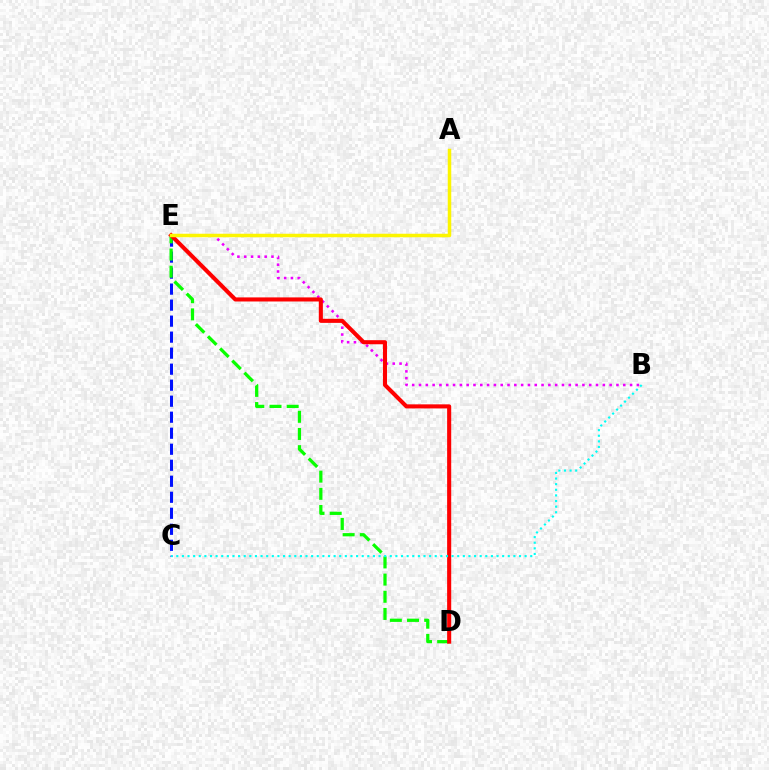{('C', 'E'): [{'color': '#0010ff', 'line_style': 'dashed', 'thickness': 2.18}], ('D', 'E'): [{'color': '#08ff00', 'line_style': 'dashed', 'thickness': 2.33}, {'color': '#ff0000', 'line_style': 'solid', 'thickness': 2.94}], ('B', 'E'): [{'color': '#ee00ff', 'line_style': 'dotted', 'thickness': 1.85}], ('A', 'E'): [{'color': '#fcf500', 'line_style': 'solid', 'thickness': 2.52}], ('B', 'C'): [{'color': '#00fff6', 'line_style': 'dotted', 'thickness': 1.53}]}